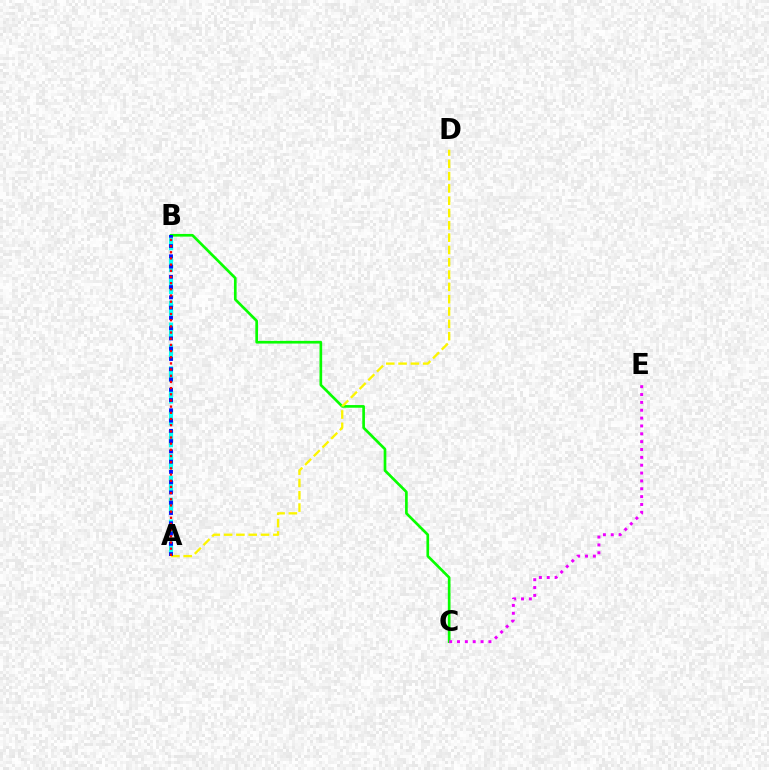{('A', 'B'): [{'color': '#00fff6', 'line_style': 'dashed', 'thickness': 2.97}, {'color': '#0010ff', 'line_style': 'dotted', 'thickness': 2.79}, {'color': '#ff0000', 'line_style': 'dotted', 'thickness': 1.68}], ('B', 'C'): [{'color': '#08ff00', 'line_style': 'solid', 'thickness': 1.92}], ('A', 'D'): [{'color': '#fcf500', 'line_style': 'dashed', 'thickness': 1.67}], ('C', 'E'): [{'color': '#ee00ff', 'line_style': 'dotted', 'thickness': 2.13}]}